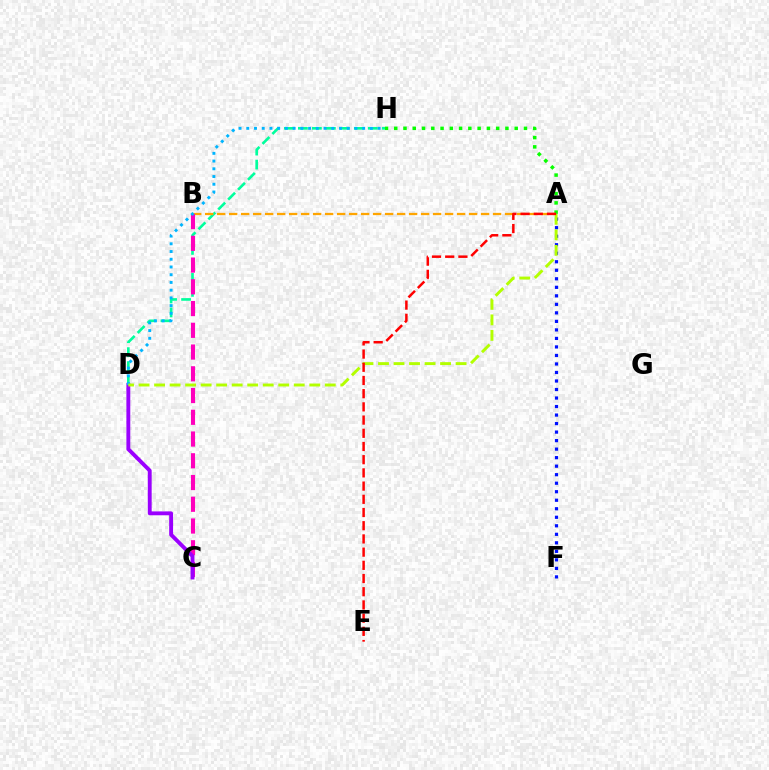{('D', 'H'): [{'color': '#00ff9d', 'line_style': 'dashed', 'thickness': 1.9}, {'color': '#00b5ff', 'line_style': 'dotted', 'thickness': 2.1}], ('A', 'B'): [{'color': '#ffa500', 'line_style': 'dashed', 'thickness': 1.63}], ('B', 'C'): [{'color': '#ff00bd', 'line_style': 'dashed', 'thickness': 2.95}], ('C', 'D'): [{'color': '#9b00ff', 'line_style': 'solid', 'thickness': 2.79}], ('A', 'F'): [{'color': '#0010ff', 'line_style': 'dotted', 'thickness': 2.31}], ('A', 'H'): [{'color': '#08ff00', 'line_style': 'dotted', 'thickness': 2.52}], ('A', 'D'): [{'color': '#b3ff00', 'line_style': 'dashed', 'thickness': 2.11}], ('A', 'E'): [{'color': '#ff0000', 'line_style': 'dashed', 'thickness': 1.79}]}